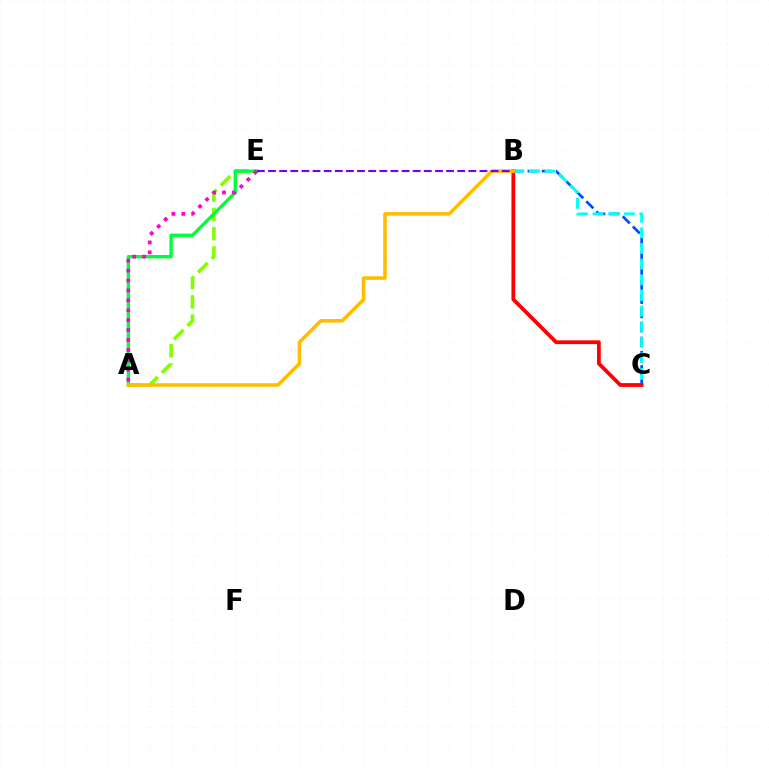{('B', 'C'): [{'color': '#004bff', 'line_style': 'dashed', 'thickness': 1.93}, {'color': '#00fff6', 'line_style': 'dashed', 'thickness': 2.13}, {'color': '#ff0000', 'line_style': 'solid', 'thickness': 2.7}], ('A', 'E'): [{'color': '#84ff00', 'line_style': 'dashed', 'thickness': 2.62}, {'color': '#00ff39', 'line_style': 'solid', 'thickness': 2.4}, {'color': '#ff00cf', 'line_style': 'dotted', 'thickness': 2.69}], ('A', 'B'): [{'color': '#ffbd00', 'line_style': 'solid', 'thickness': 2.56}], ('B', 'E'): [{'color': '#7200ff', 'line_style': 'dashed', 'thickness': 1.51}]}